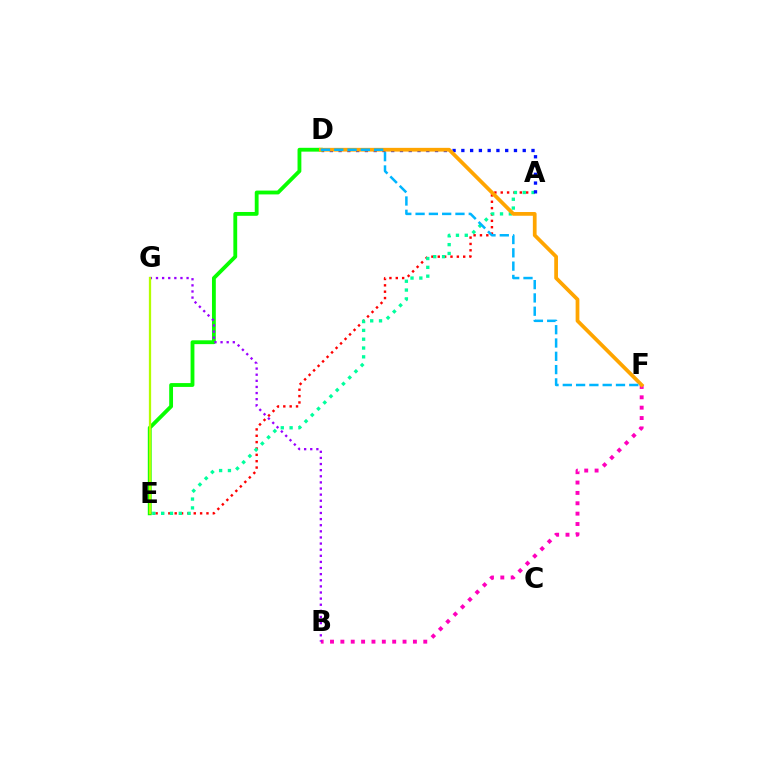{('B', 'F'): [{'color': '#ff00bd', 'line_style': 'dotted', 'thickness': 2.82}], ('A', 'E'): [{'color': '#ff0000', 'line_style': 'dotted', 'thickness': 1.73}, {'color': '#00ff9d', 'line_style': 'dotted', 'thickness': 2.4}], ('A', 'D'): [{'color': '#0010ff', 'line_style': 'dotted', 'thickness': 2.38}], ('D', 'E'): [{'color': '#08ff00', 'line_style': 'solid', 'thickness': 2.76}], ('B', 'G'): [{'color': '#9b00ff', 'line_style': 'dotted', 'thickness': 1.66}], ('D', 'F'): [{'color': '#ffa500', 'line_style': 'solid', 'thickness': 2.69}, {'color': '#00b5ff', 'line_style': 'dashed', 'thickness': 1.81}], ('E', 'G'): [{'color': '#b3ff00', 'line_style': 'solid', 'thickness': 1.64}]}